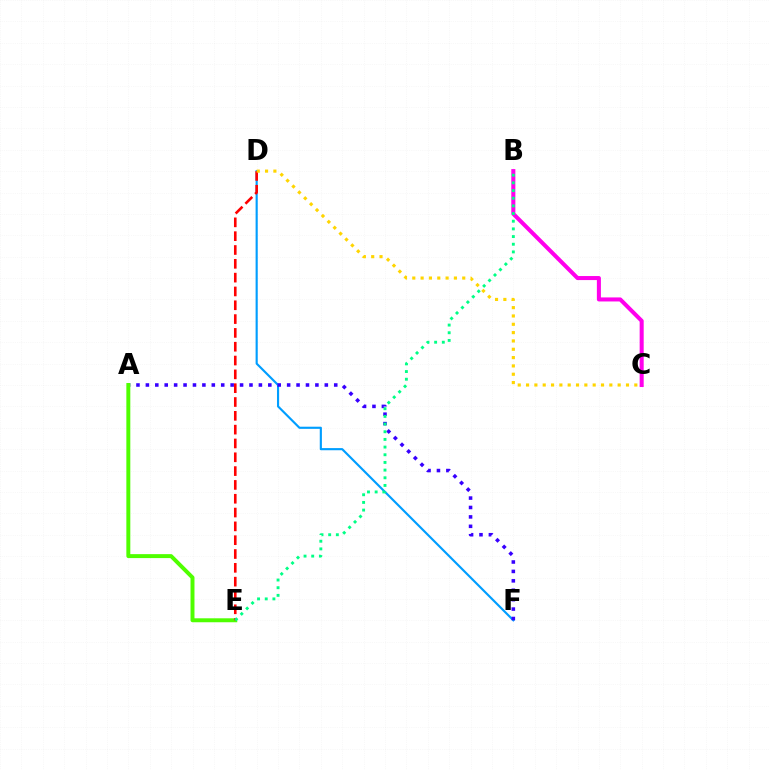{('D', 'F'): [{'color': '#009eff', 'line_style': 'solid', 'thickness': 1.54}], ('A', 'F'): [{'color': '#3700ff', 'line_style': 'dotted', 'thickness': 2.56}], ('A', 'E'): [{'color': '#4fff00', 'line_style': 'solid', 'thickness': 2.85}], ('D', 'E'): [{'color': '#ff0000', 'line_style': 'dashed', 'thickness': 1.88}], ('C', 'D'): [{'color': '#ffd500', 'line_style': 'dotted', 'thickness': 2.26}], ('B', 'C'): [{'color': '#ff00ed', 'line_style': 'solid', 'thickness': 2.91}], ('B', 'E'): [{'color': '#00ff86', 'line_style': 'dotted', 'thickness': 2.08}]}